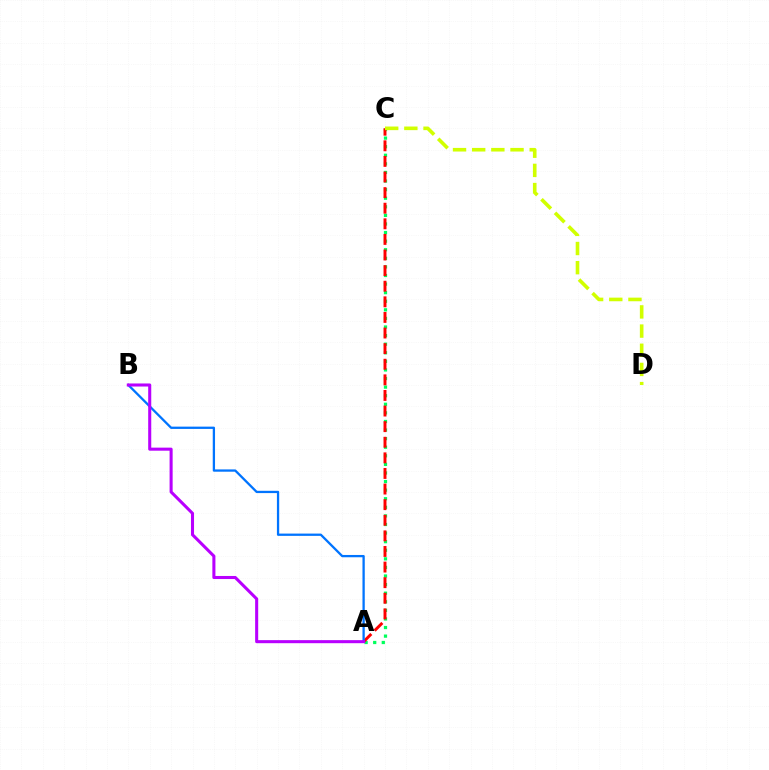{('A', 'C'): [{'color': '#00ff5c', 'line_style': 'dotted', 'thickness': 2.33}, {'color': '#ff0000', 'line_style': 'dashed', 'thickness': 2.12}], ('C', 'D'): [{'color': '#d1ff00', 'line_style': 'dashed', 'thickness': 2.6}], ('A', 'B'): [{'color': '#0074ff', 'line_style': 'solid', 'thickness': 1.65}, {'color': '#b900ff', 'line_style': 'solid', 'thickness': 2.2}]}